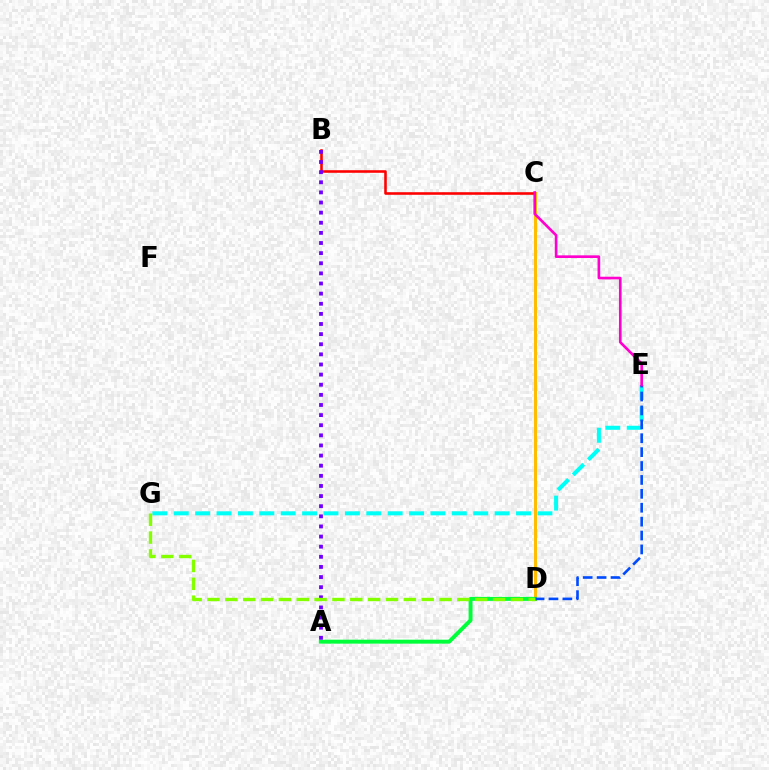{('E', 'G'): [{'color': '#00fff6', 'line_style': 'dashed', 'thickness': 2.91}], ('B', 'C'): [{'color': '#ff0000', 'line_style': 'solid', 'thickness': 1.86}], ('C', 'D'): [{'color': '#ffbd00', 'line_style': 'solid', 'thickness': 2.14}], ('A', 'D'): [{'color': '#00ff39', 'line_style': 'solid', 'thickness': 2.84}], ('D', 'E'): [{'color': '#004bff', 'line_style': 'dashed', 'thickness': 1.89}], ('A', 'B'): [{'color': '#7200ff', 'line_style': 'dotted', 'thickness': 2.75}], ('C', 'E'): [{'color': '#ff00cf', 'line_style': 'solid', 'thickness': 1.91}], ('D', 'G'): [{'color': '#84ff00', 'line_style': 'dashed', 'thickness': 2.42}]}